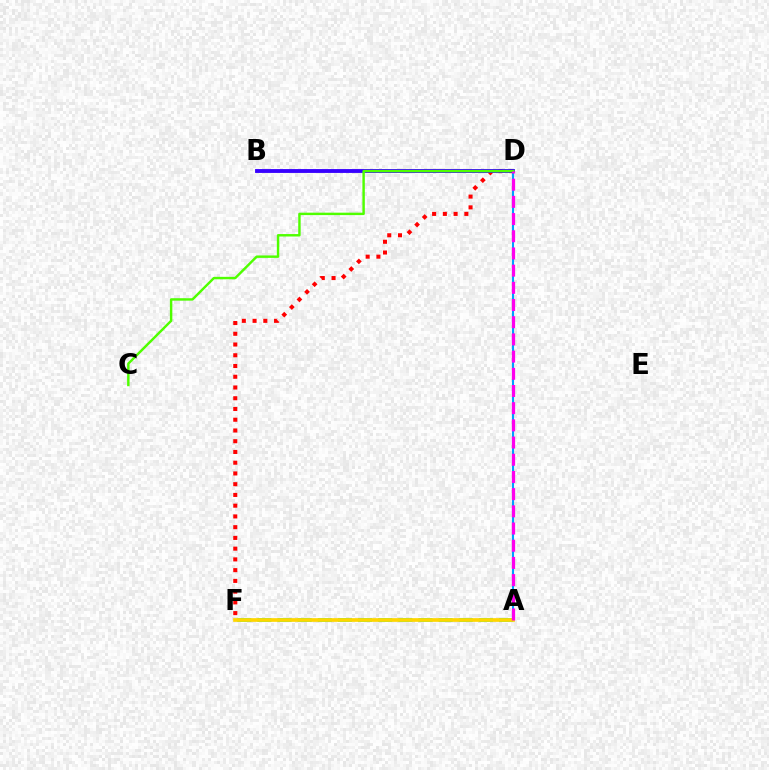{('A', 'D'): [{'color': '#009eff', 'line_style': 'solid', 'thickness': 1.51}, {'color': '#ff00ed', 'line_style': 'dashed', 'thickness': 2.34}], ('A', 'F'): [{'color': '#00ff86', 'line_style': 'dashed', 'thickness': 2.73}, {'color': '#ffd500', 'line_style': 'solid', 'thickness': 2.65}], ('D', 'F'): [{'color': '#ff0000', 'line_style': 'dotted', 'thickness': 2.92}], ('B', 'D'): [{'color': '#3700ff', 'line_style': 'solid', 'thickness': 2.77}], ('C', 'D'): [{'color': '#4fff00', 'line_style': 'solid', 'thickness': 1.75}]}